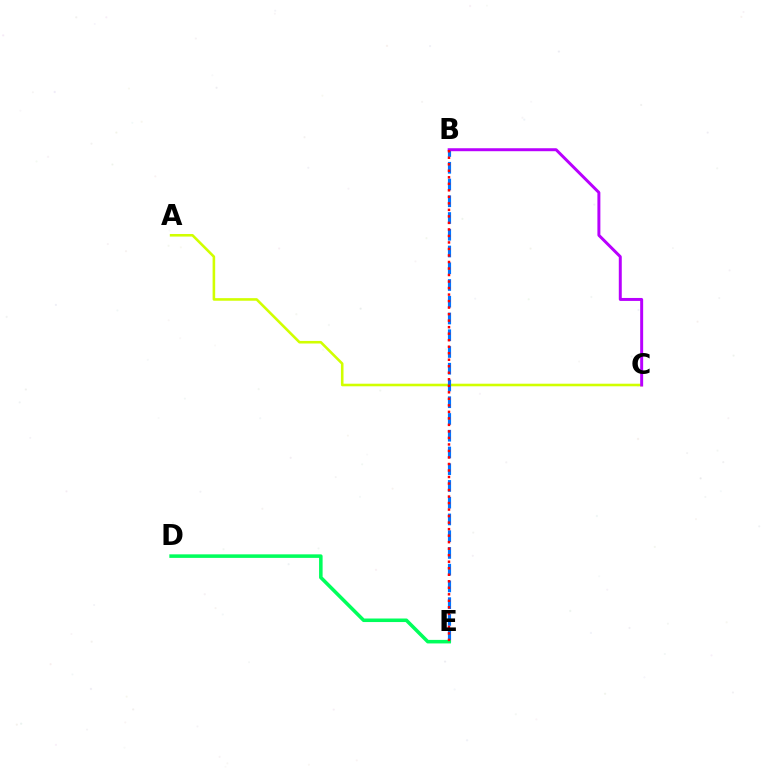{('A', 'C'): [{'color': '#d1ff00', 'line_style': 'solid', 'thickness': 1.86}], ('B', 'E'): [{'color': '#0074ff', 'line_style': 'dashed', 'thickness': 2.27}, {'color': '#ff0000', 'line_style': 'dotted', 'thickness': 1.77}], ('B', 'C'): [{'color': '#b900ff', 'line_style': 'solid', 'thickness': 2.14}], ('D', 'E'): [{'color': '#00ff5c', 'line_style': 'solid', 'thickness': 2.55}]}